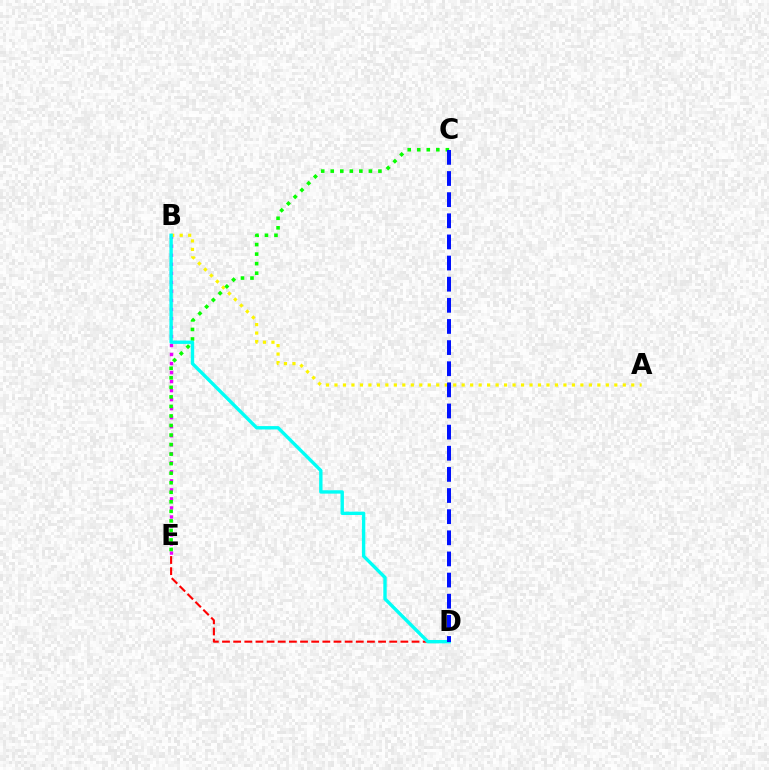{('B', 'E'): [{'color': '#ee00ff', 'line_style': 'dotted', 'thickness': 2.45}], ('D', 'E'): [{'color': '#ff0000', 'line_style': 'dashed', 'thickness': 1.51}], ('A', 'B'): [{'color': '#fcf500', 'line_style': 'dotted', 'thickness': 2.3}], ('C', 'E'): [{'color': '#08ff00', 'line_style': 'dotted', 'thickness': 2.59}], ('B', 'D'): [{'color': '#00fff6', 'line_style': 'solid', 'thickness': 2.43}], ('C', 'D'): [{'color': '#0010ff', 'line_style': 'dashed', 'thickness': 2.87}]}